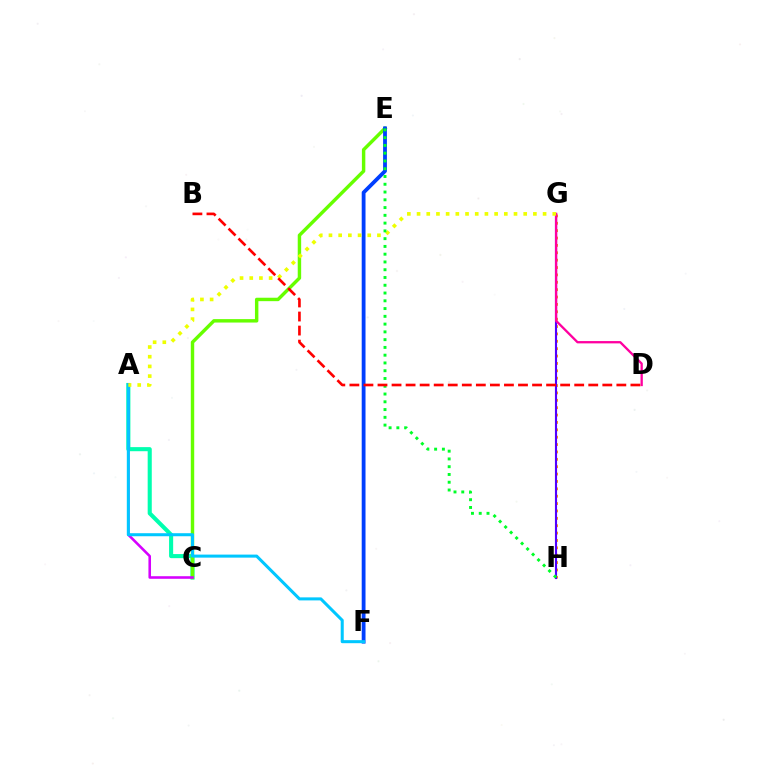{('A', 'C'): [{'color': '#00ffaf', 'line_style': 'solid', 'thickness': 2.95}, {'color': '#d600ff', 'line_style': 'solid', 'thickness': 1.86}], ('C', 'E'): [{'color': '#66ff00', 'line_style': 'solid', 'thickness': 2.47}], ('G', 'H'): [{'color': '#ff8800', 'line_style': 'dotted', 'thickness': 2.0}, {'color': '#4f00ff', 'line_style': 'solid', 'thickness': 1.53}], ('E', 'F'): [{'color': '#003fff', 'line_style': 'solid', 'thickness': 2.74}], ('D', 'G'): [{'color': '#ff00a0', 'line_style': 'solid', 'thickness': 1.66}], ('A', 'F'): [{'color': '#00c7ff', 'line_style': 'solid', 'thickness': 2.19}], ('A', 'G'): [{'color': '#eeff00', 'line_style': 'dotted', 'thickness': 2.63}], ('E', 'H'): [{'color': '#00ff27', 'line_style': 'dotted', 'thickness': 2.11}], ('B', 'D'): [{'color': '#ff0000', 'line_style': 'dashed', 'thickness': 1.91}]}